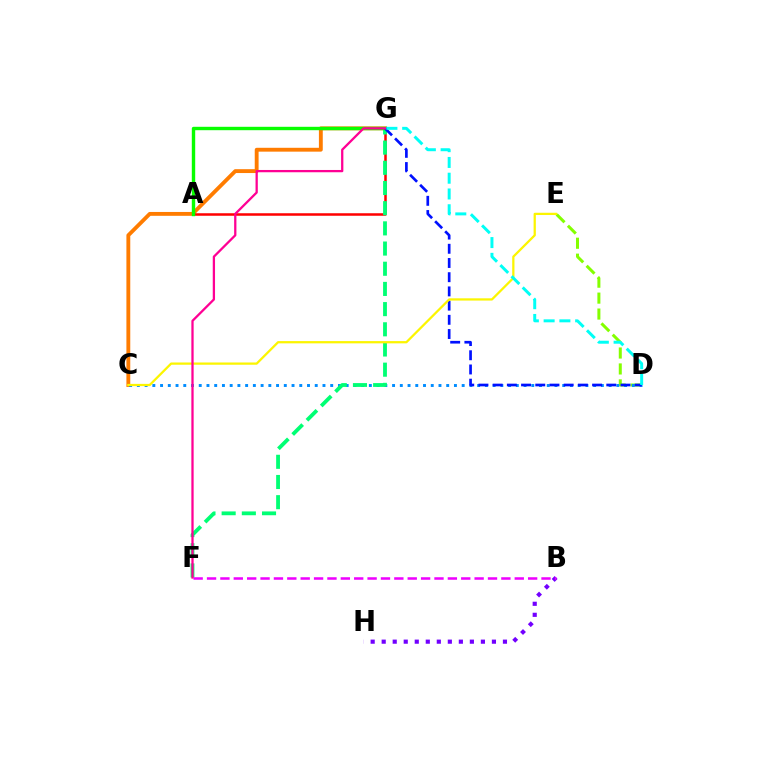{('C', 'G'): [{'color': '#ff7c00', 'line_style': 'solid', 'thickness': 2.78}], ('D', 'E'): [{'color': '#84ff00', 'line_style': 'dashed', 'thickness': 2.17}], ('B', 'H'): [{'color': '#7200ff', 'line_style': 'dotted', 'thickness': 3.0}], ('C', 'D'): [{'color': '#008cff', 'line_style': 'dotted', 'thickness': 2.1}], ('A', 'G'): [{'color': '#ff0000', 'line_style': 'solid', 'thickness': 1.81}, {'color': '#08ff00', 'line_style': 'solid', 'thickness': 2.45}], ('F', 'G'): [{'color': '#00ff74', 'line_style': 'dashed', 'thickness': 2.74}, {'color': '#ff0094', 'line_style': 'solid', 'thickness': 1.64}], ('D', 'G'): [{'color': '#0010ff', 'line_style': 'dashed', 'thickness': 1.93}, {'color': '#00fff6', 'line_style': 'dashed', 'thickness': 2.14}], ('B', 'F'): [{'color': '#ee00ff', 'line_style': 'dashed', 'thickness': 1.82}], ('C', 'E'): [{'color': '#fcf500', 'line_style': 'solid', 'thickness': 1.62}]}